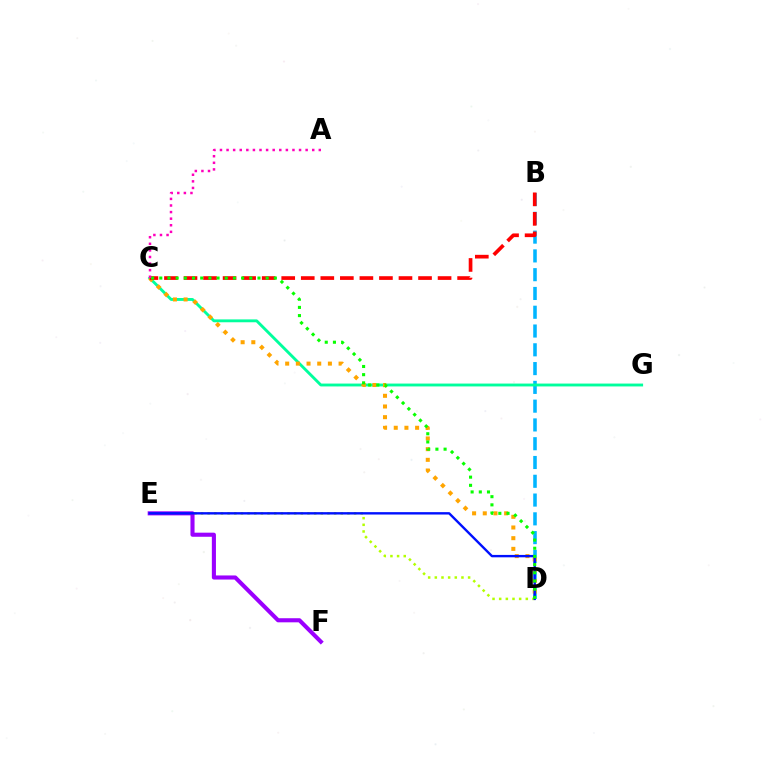{('B', 'D'): [{'color': '#00b5ff', 'line_style': 'dashed', 'thickness': 2.55}], ('D', 'E'): [{'color': '#b3ff00', 'line_style': 'dotted', 'thickness': 1.81}, {'color': '#0010ff', 'line_style': 'solid', 'thickness': 1.72}], ('C', 'G'): [{'color': '#00ff9d', 'line_style': 'solid', 'thickness': 2.06}], ('E', 'F'): [{'color': '#9b00ff', 'line_style': 'solid', 'thickness': 2.95}], ('C', 'D'): [{'color': '#ffa500', 'line_style': 'dotted', 'thickness': 2.9}, {'color': '#08ff00', 'line_style': 'dotted', 'thickness': 2.22}], ('B', 'C'): [{'color': '#ff0000', 'line_style': 'dashed', 'thickness': 2.66}], ('A', 'C'): [{'color': '#ff00bd', 'line_style': 'dotted', 'thickness': 1.79}]}